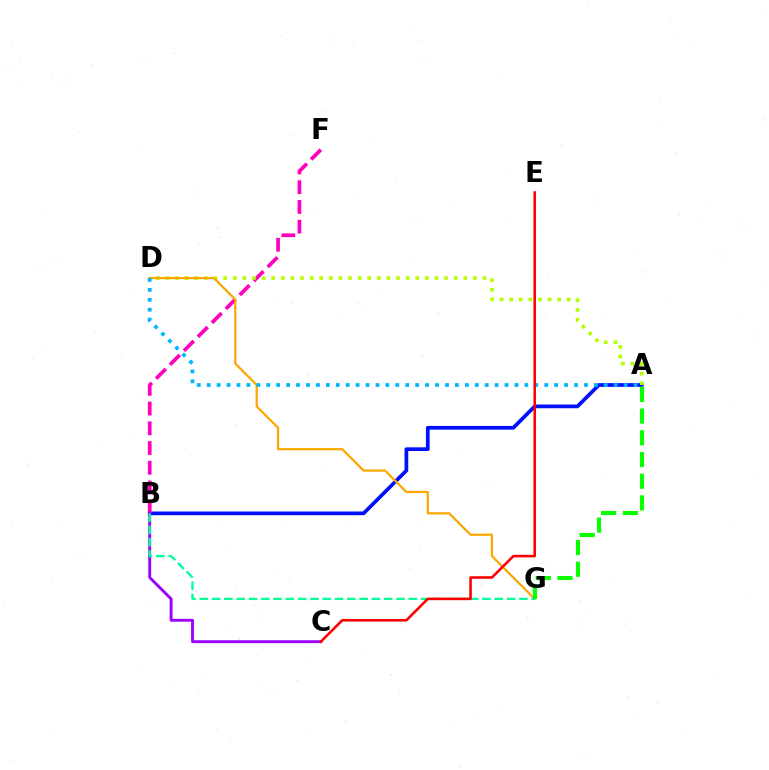{('A', 'B'): [{'color': '#0010ff', 'line_style': 'solid', 'thickness': 2.67}], ('B', 'F'): [{'color': '#ff00bd', 'line_style': 'dashed', 'thickness': 2.68}], ('A', 'D'): [{'color': '#b3ff00', 'line_style': 'dotted', 'thickness': 2.61}, {'color': '#00b5ff', 'line_style': 'dotted', 'thickness': 2.7}], ('B', 'C'): [{'color': '#9b00ff', 'line_style': 'solid', 'thickness': 2.07}], ('D', 'G'): [{'color': '#ffa500', 'line_style': 'solid', 'thickness': 1.59}], ('B', 'G'): [{'color': '#00ff9d', 'line_style': 'dashed', 'thickness': 1.67}], ('A', 'G'): [{'color': '#08ff00', 'line_style': 'dashed', 'thickness': 2.95}], ('C', 'E'): [{'color': '#ff0000', 'line_style': 'solid', 'thickness': 1.85}]}